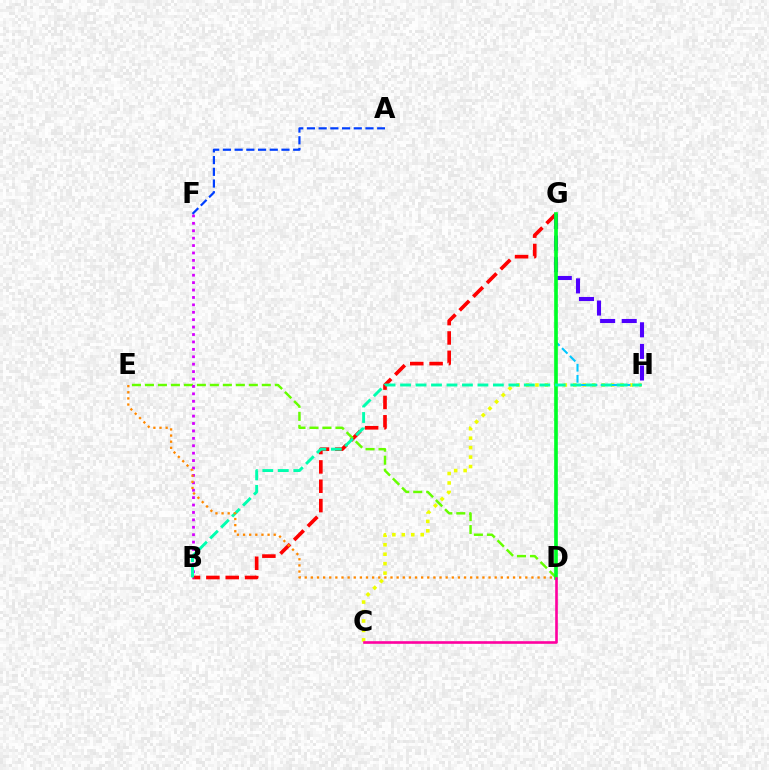{('B', 'G'): [{'color': '#ff0000', 'line_style': 'dashed', 'thickness': 2.63}], ('C', 'H'): [{'color': '#eeff00', 'line_style': 'dotted', 'thickness': 2.57}], ('D', 'E'): [{'color': '#66ff00', 'line_style': 'dashed', 'thickness': 1.76}, {'color': '#ff8800', 'line_style': 'dotted', 'thickness': 1.66}], ('G', 'H'): [{'color': '#00c7ff', 'line_style': 'dashed', 'thickness': 1.51}, {'color': '#4f00ff', 'line_style': 'dashed', 'thickness': 2.93}], ('B', 'F'): [{'color': '#d600ff', 'line_style': 'dotted', 'thickness': 2.01}], ('D', 'G'): [{'color': '#00ff27', 'line_style': 'solid', 'thickness': 2.63}], ('B', 'H'): [{'color': '#00ffaf', 'line_style': 'dashed', 'thickness': 2.1}], ('C', 'D'): [{'color': '#ff00a0', 'line_style': 'solid', 'thickness': 1.89}], ('A', 'F'): [{'color': '#003fff', 'line_style': 'dashed', 'thickness': 1.59}]}